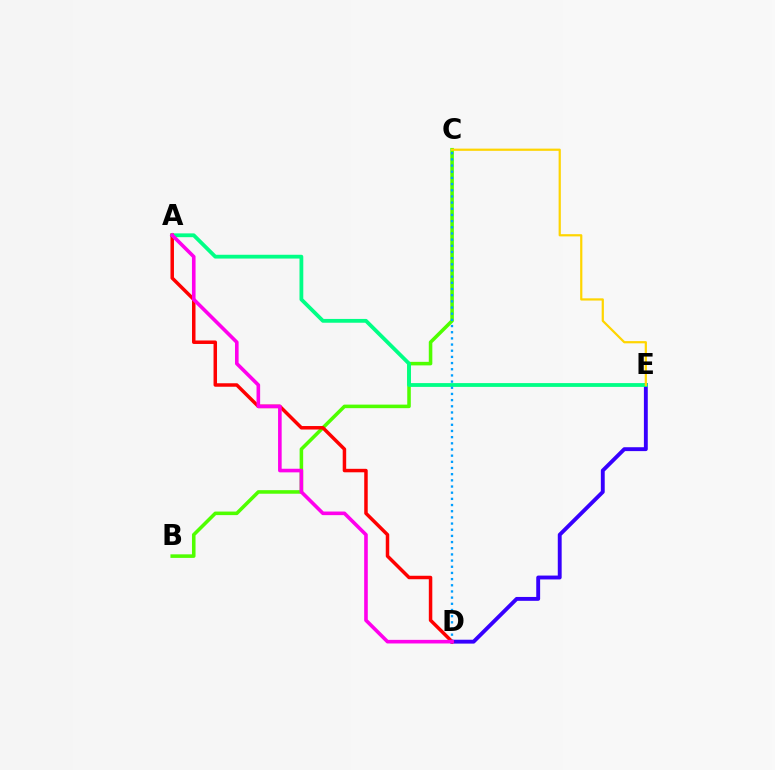{('B', 'C'): [{'color': '#4fff00', 'line_style': 'solid', 'thickness': 2.56}], ('D', 'E'): [{'color': '#3700ff', 'line_style': 'solid', 'thickness': 2.79}], ('A', 'E'): [{'color': '#00ff86', 'line_style': 'solid', 'thickness': 2.74}], ('C', 'E'): [{'color': '#ffd500', 'line_style': 'solid', 'thickness': 1.59}], ('A', 'D'): [{'color': '#ff0000', 'line_style': 'solid', 'thickness': 2.51}, {'color': '#ff00ed', 'line_style': 'solid', 'thickness': 2.6}], ('C', 'D'): [{'color': '#009eff', 'line_style': 'dotted', 'thickness': 1.68}]}